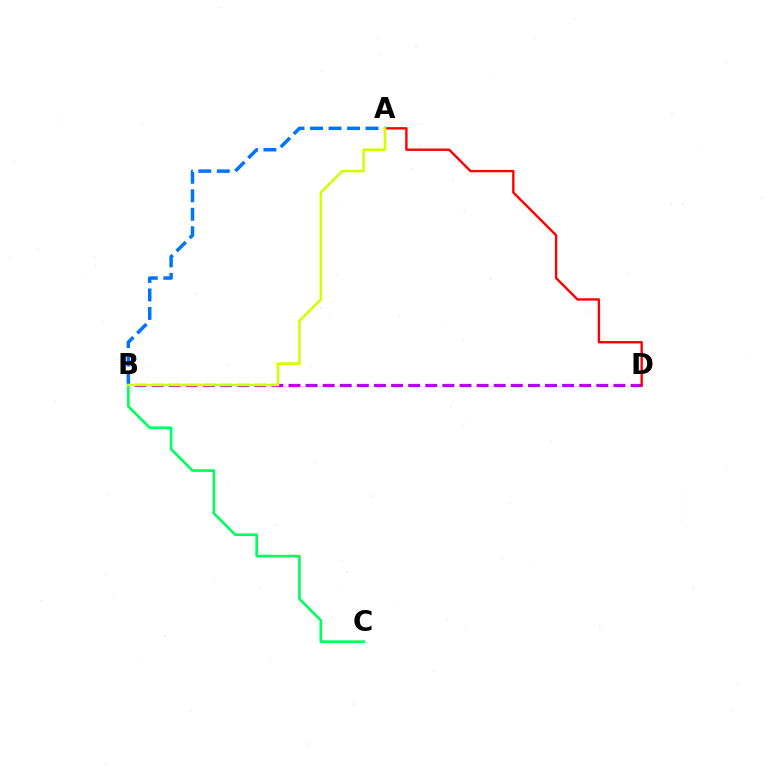{('B', 'D'): [{'color': '#b900ff', 'line_style': 'dashed', 'thickness': 2.32}], ('A', 'D'): [{'color': '#ff0000', 'line_style': 'solid', 'thickness': 1.72}], ('B', 'C'): [{'color': '#00ff5c', 'line_style': 'solid', 'thickness': 1.9}], ('A', 'B'): [{'color': '#0074ff', 'line_style': 'dashed', 'thickness': 2.51}, {'color': '#d1ff00', 'line_style': 'solid', 'thickness': 1.83}]}